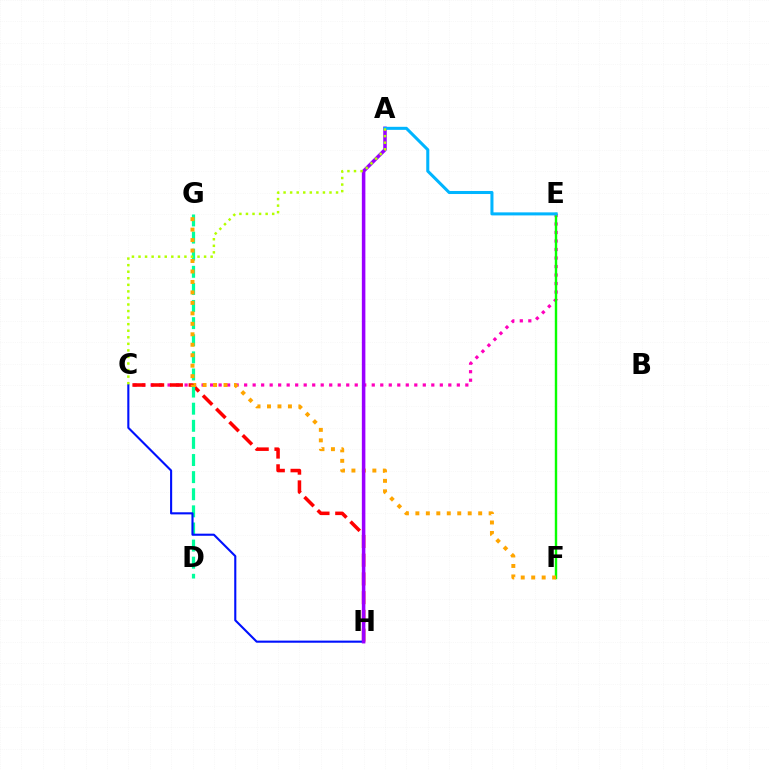{('C', 'E'): [{'color': '#ff00bd', 'line_style': 'dotted', 'thickness': 2.31}], ('C', 'H'): [{'color': '#ff0000', 'line_style': 'dashed', 'thickness': 2.55}, {'color': '#0010ff', 'line_style': 'solid', 'thickness': 1.52}], ('D', 'G'): [{'color': '#00ff9d', 'line_style': 'dashed', 'thickness': 2.32}], ('E', 'F'): [{'color': '#08ff00', 'line_style': 'solid', 'thickness': 1.73}], ('F', 'G'): [{'color': '#ffa500', 'line_style': 'dotted', 'thickness': 2.84}], ('A', 'H'): [{'color': '#9b00ff', 'line_style': 'solid', 'thickness': 2.54}], ('A', 'E'): [{'color': '#00b5ff', 'line_style': 'solid', 'thickness': 2.19}], ('A', 'C'): [{'color': '#b3ff00', 'line_style': 'dotted', 'thickness': 1.78}]}